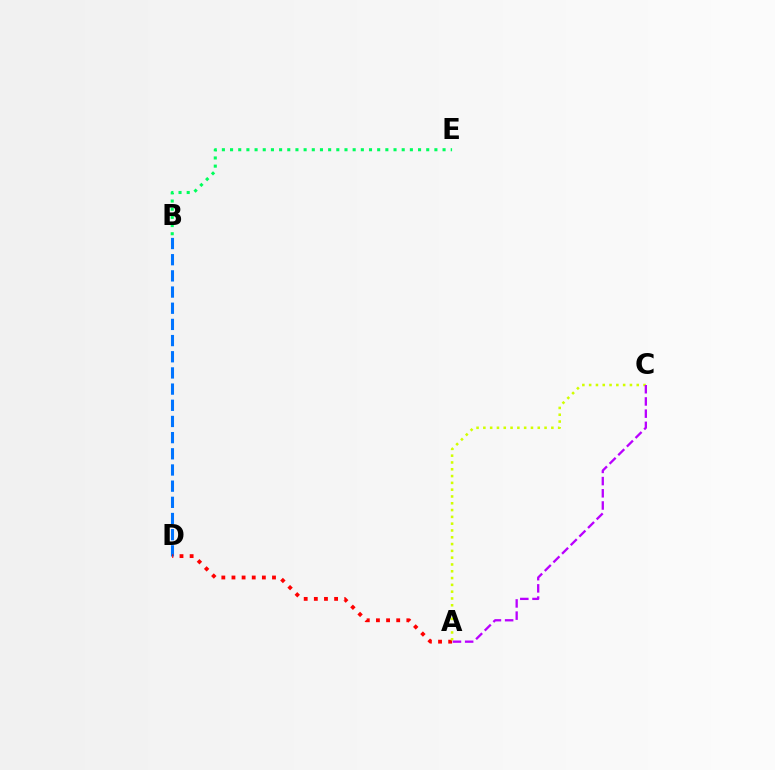{('B', 'D'): [{'color': '#0074ff', 'line_style': 'dashed', 'thickness': 2.2}], ('A', 'D'): [{'color': '#ff0000', 'line_style': 'dotted', 'thickness': 2.75}], ('A', 'C'): [{'color': '#d1ff00', 'line_style': 'dotted', 'thickness': 1.85}, {'color': '#b900ff', 'line_style': 'dashed', 'thickness': 1.66}], ('B', 'E'): [{'color': '#00ff5c', 'line_style': 'dotted', 'thickness': 2.22}]}